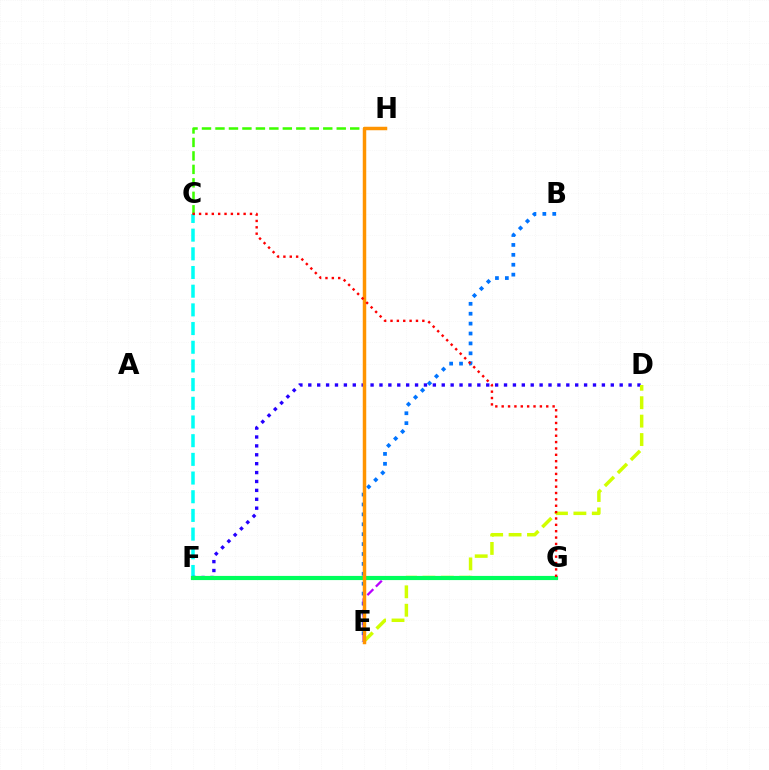{('B', 'E'): [{'color': '#0074ff', 'line_style': 'dotted', 'thickness': 2.69}], ('C', 'F'): [{'color': '#00fff6', 'line_style': 'dashed', 'thickness': 2.54}], ('D', 'F'): [{'color': '#2500ff', 'line_style': 'dotted', 'thickness': 2.42}], ('F', 'G'): [{'color': '#ff00ac', 'line_style': 'dashed', 'thickness': 1.55}, {'color': '#00ff5c', 'line_style': 'solid', 'thickness': 3.0}], ('E', 'G'): [{'color': '#b900ff', 'line_style': 'dashed', 'thickness': 1.63}], ('C', 'H'): [{'color': '#3dff00', 'line_style': 'dashed', 'thickness': 1.83}], ('D', 'E'): [{'color': '#d1ff00', 'line_style': 'dashed', 'thickness': 2.5}], ('E', 'H'): [{'color': '#ff9400', 'line_style': 'solid', 'thickness': 2.5}], ('C', 'G'): [{'color': '#ff0000', 'line_style': 'dotted', 'thickness': 1.73}]}